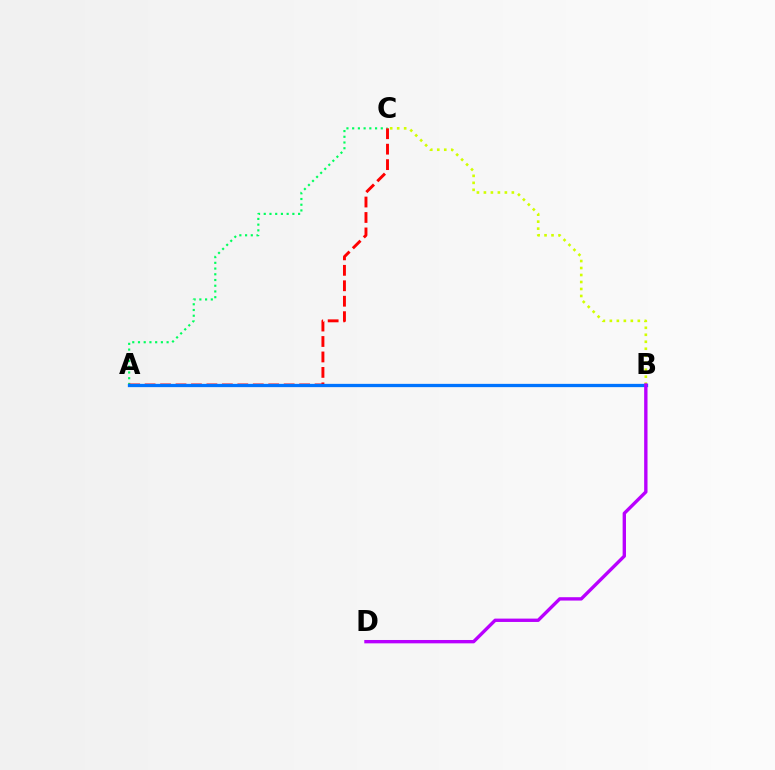{('A', 'C'): [{'color': '#00ff5c', 'line_style': 'dotted', 'thickness': 1.56}, {'color': '#ff0000', 'line_style': 'dashed', 'thickness': 2.1}], ('B', 'C'): [{'color': '#d1ff00', 'line_style': 'dotted', 'thickness': 1.9}], ('A', 'B'): [{'color': '#0074ff', 'line_style': 'solid', 'thickness': 2.36}], ('B', 'D'): [{'color': '#b900ff', 'line_style': 'solid', 'thickness': 2.41}]}